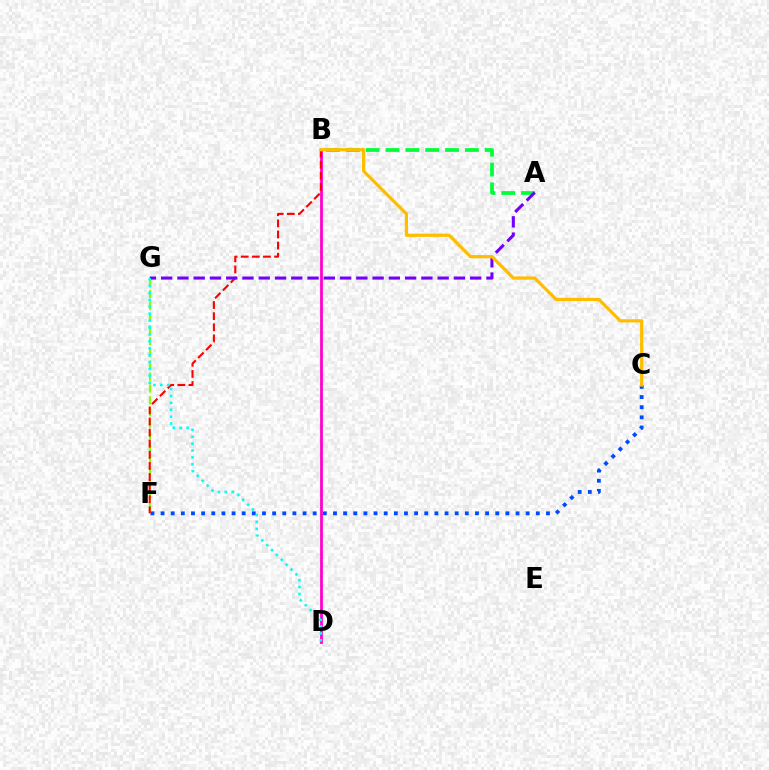{('C', 'F'): [{'color': '#004bff', 'line_style': 'dotted', 'thickness': 2.76}], ('B', 'D'): [{'color': '#ff00cf', 'line_style': 'solid', 'thickness': 2.0}], ('F', 'G'): [{'color': '#84ff00', 'line_style': 'dashed', 'thickness': 1.61}], ('B', 'F'): [{'color': '#ff0000', 'line_style': 'dashed', 'thickness': 1.51}], ('A', 'B'): [{'color': '#00ff39', 'line_style': 'dashed', 'thickness': 2.7}], ('A', 'G'): [{'color': '#7200ff', 'line_style': 'dashed', 'thickness': 2.21}], ('D', 'G'): [{'color': '#00fff6', 'line_style': 'dotted', 'thickness': 1.88}], ('B', 'C'): [{'color': '#ffbd00', 'line_style': 'solid', 'thickness': 2.31}]}